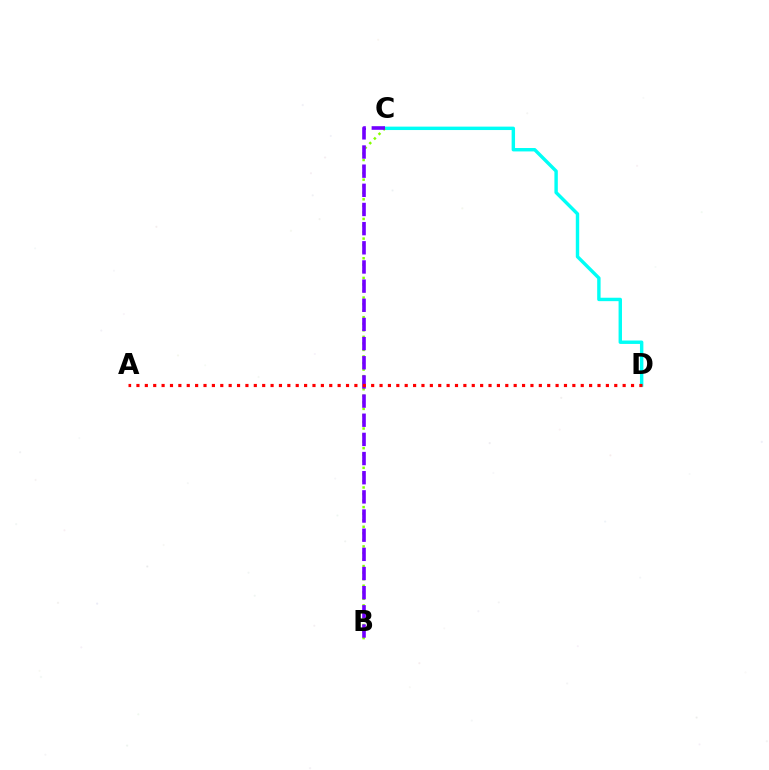{('C', 'D'): [{'color': '#00fff6', 'line_style': 'solid', 'thickness': 2.46}], ('B', 'C'): [{'color': '#84ff00', 'line_style': 'dotted', 'thickness': 1.78}, {'color': '#7200ff', 'line_style': 'dashed', 'thickness': 2.6}], ('A', 'D'): [{'color': '#ff0000', 'line_style': 'dotted', 'thickness': 2.28}]}